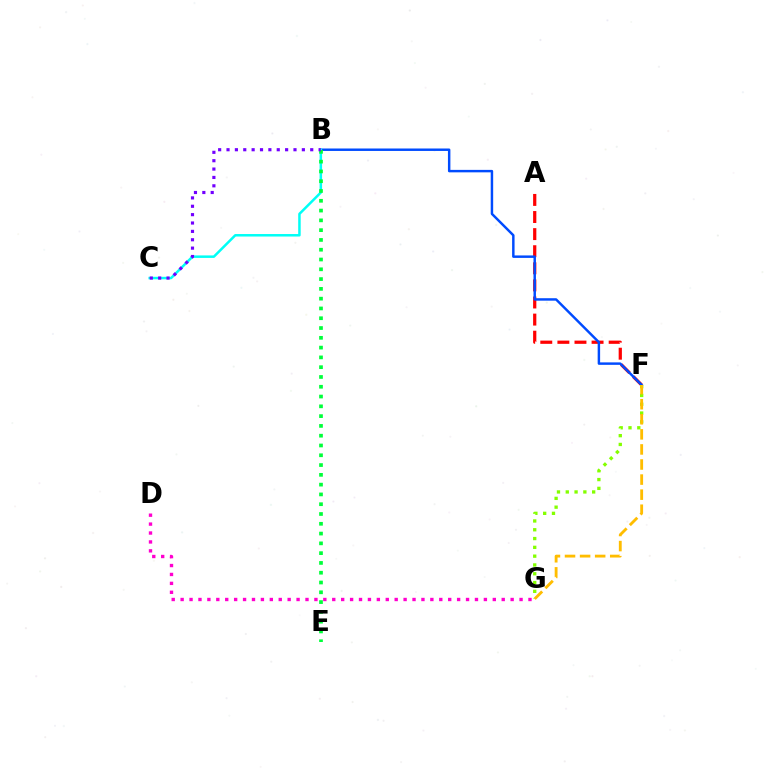{('A', 'F'): [{'color': '#ff0000', 'line_style': 'dashed', 'thickness': 2.32}], ('B', 'F'): [{'color': '#004bff', 'line_style': 'solid', 'thickness': 1.77}], ('B', 'C'): [{'color': '#00fff6', 'line_style': 'solid', 'thickness': 1.8}, {'color': '#7200ff', 'line_style': 'dotted', 'thickness': 2.27}], ('B', 'E'): [{'color': '#00ff39', 'line_style': 'dotted', 'thickness': 2.66}], ('F', 'G'): [{'color': '#84ff00', 'line_style': 'dotted', 'thickness': 2.39}, {'color': '#ffbd00', 'line_style': 'dashed', 'thickness': 2.05}], ('D', 'G'): [{'color': '#ff00cf', 'line_style': 'dotted', 'thickness': 2.42}]}